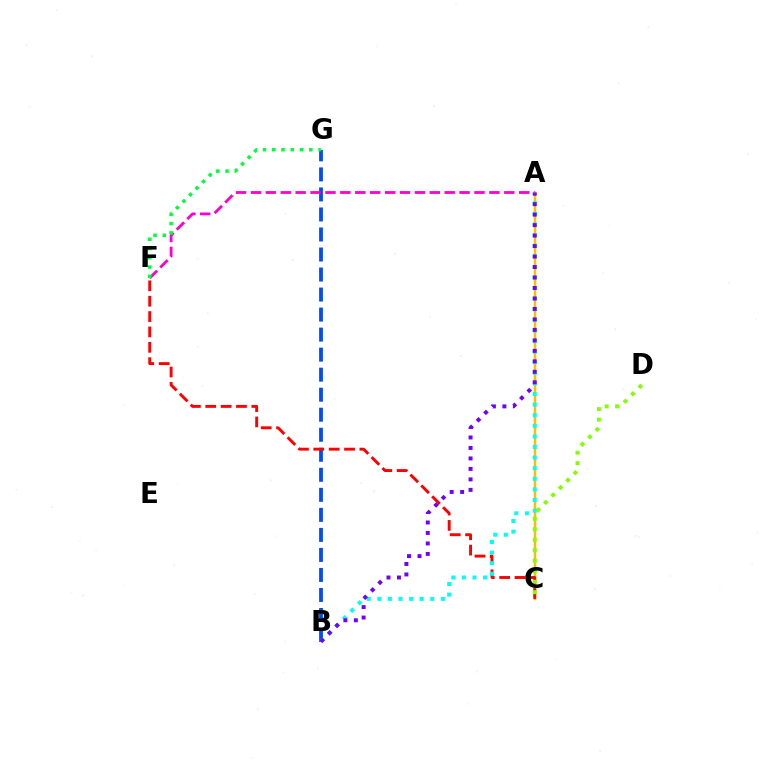{('B', 'G'): [{'color': '#004bff', 'line_style': 'dashed', 'thickness': 2.72}], ('A', 'C'): [{'color': '#ffbd00', 'line_style': 'solid', 'thickness': 1.79}], ('C', 'F'): [{'color': '#ff0000', 'line_style': 'dashed', 'thickness': 2.09}], ('A', 'B'): [{'color': '#00fff6', 'line_style': 'dotted', 'thickness': 2.88}, {'color': '#7200ff', 'line_style': 'dotted', 'thickness': 2.85}], ('C', 'D'): [{'color': '#84ff00', 'line_style': 'dotted', 'thickness': 2.85}], ('A', 'F'): [{'color': '#ff00cf', 'line_style': 'dashed', 'thickness': 2.02}], ('F', 'G'): [{'color': '#00ff39', 'line_style': 'dotted', 'thickness': 2.52}]}